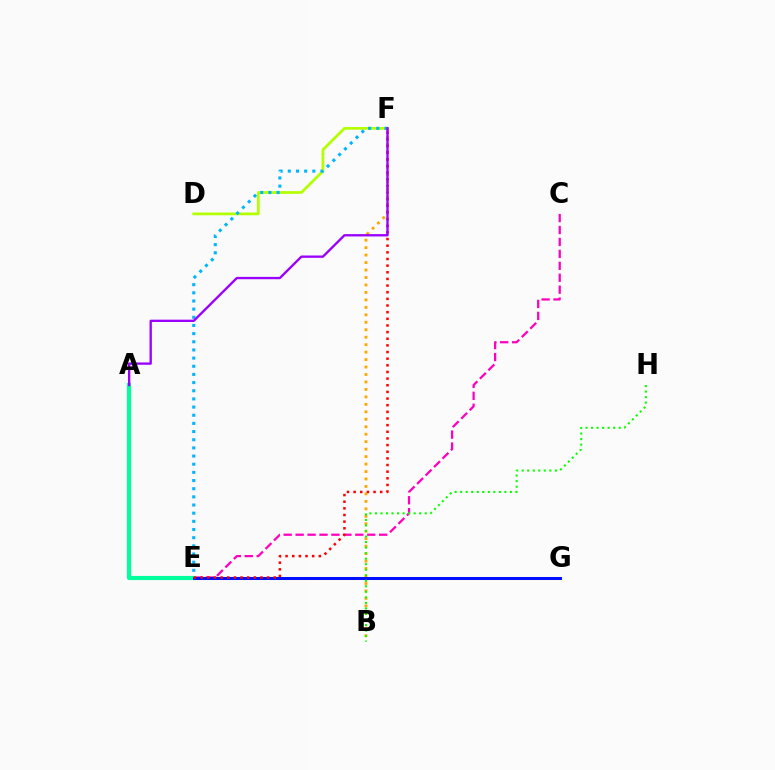{('D', 'F'): [{'color': '#b3ff00', 'line_style': 'solid', 'thickness': 1.97}], ('C', 'E'): [{'color': '#ff00bd', 'line_style': 'dashed', 'thickness': 1.62}], ('B', 'F'): [{'color': '#ffa500', 'line_style': 'dotted', 'thickness': 2.03}], ('A', 'E'): [{'color': '#00ff9d', 'line_style': 'solid', 'thickness': 2.98}], ('E', 'G'): [{'color': '#0010ff', 'line_style': 'solid', 'thickness': 2.18}], ('B', 'H'): [{'color': '#08ff00', 'line_style': 'dotted', 'thickness': 1.5}], ('E', 'F'): [{'color': '#00b5ff', 'line_style': 'dotted', 'thickness': 2.22}, {'color': '#ff0000', 'line_style': 'dotted', 'thickness': 1.81}], ('A', 'F'): [{'color': '#9b00ff', 'line_style': 'solid', 'thickness': 1.68}]}